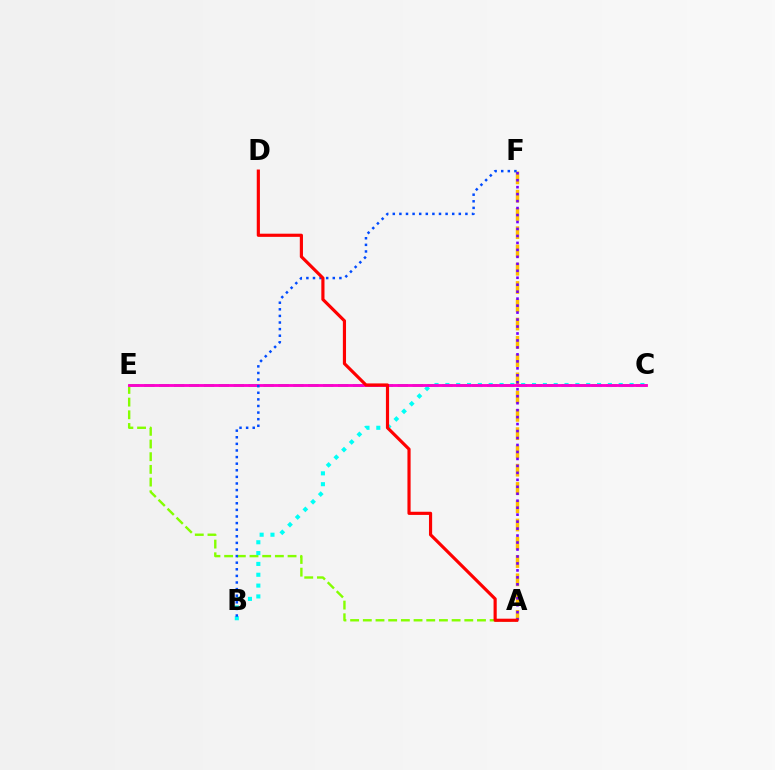{('C', 'E'): [{'color': '#00ff39', 'line_style': 'dashed', 'thickness': 2.03}, {'color': '#ff00cf', 'line_style': 'solid', 'thickness': 2.06}], ('A', 'E'): [{'color': '#84ff00', 'line_style': 'dashed', 'thickness': 1.72}], ('B', 'C'): [{'color': '#00fff6', 'line_style': 'dotted', 'thickness': 2.94}], ('A', 'F'): [{'color': '#ffbd00', 'line_style': 'dashed', 'thickness': 2.48}, {'color': '#7200ff', 'line_style': 'dotted', 'thickness': 1.89}], ('B', 'F'): [{'color': '#004bff', 'line_style': 'dotted', 'thickness': 1.79}], ('A', 'D'): [{'color': '#ff0000', 'line_style': 'solid', 'thickness': 2.28}]}